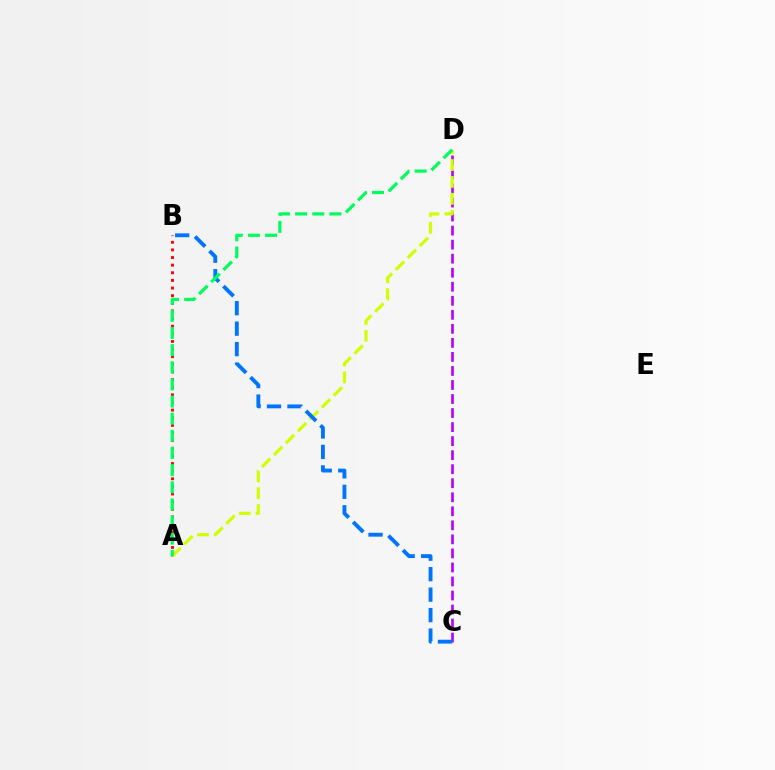{('C', 'D'): [{'color': '#b900ff', 'line_style': 'dashed', 'thickness': 1.91}], ('A', 'B'): [{'color': '#ff0000', 'line_style': 'dotted', 'thickness': 2.07}], ('A', 'D'): [{'color': '#d1ff00', 'line_style': 'dashed', 'thickness': 2.29}, {'color': '#00ff5c', 'line_style': 'dashed', 'thickness': 2.33}], ('B', 'C'): [{'color': '#0074ff', 'line_style': 'dashed', 'thickness': 2.78}]}